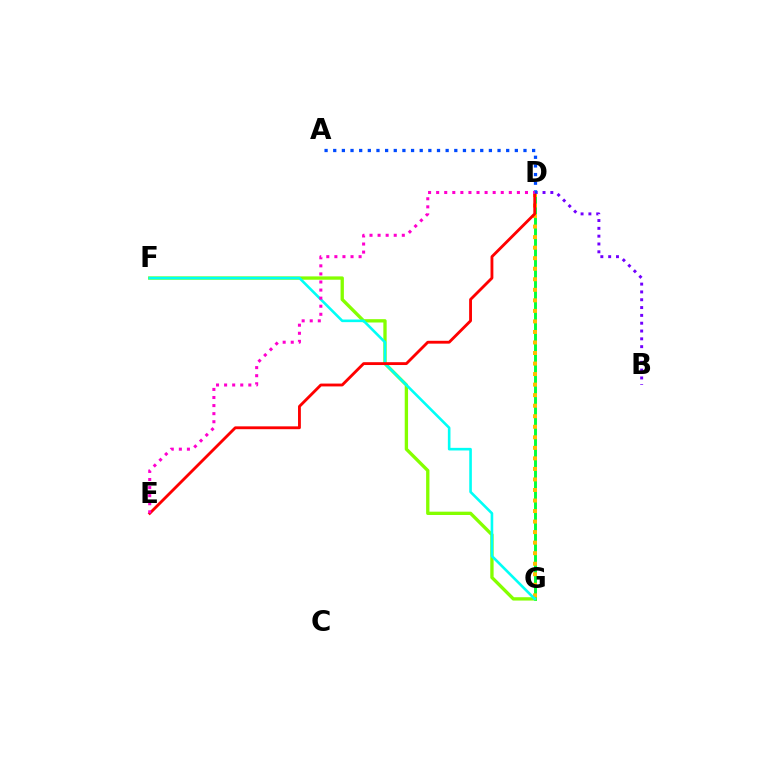{('D', 'G'): [{'color': '#00ff39', 'line_style': 'solid', 'thickness': 2.1}, {'color': '#ffbd00', 'line_style': 'dotted', 'thickness': 2.86}], ('F', 'G'): [{'color': '#84ff00', 'line_style': 'solid', 'thickness': 2.4}, {'color': '#00fff6', 'line_style': 'solid', 'thickness': 1.88}], ('B', 'D'): [{'color': '#7200ff', 'line_style': 'dotted', 'thickness': 2.12}], ('D', 'E'): [{'color': '#ff0000', 'line_style': 'solid', 'thickness': 2.05}, {'color': '#ff00cf', 'line_style': 'dotted', 'thickness': 2.19}], ('A', 'D'): [{'color': '#004bff', 'line_style': 'dotted', 'thickness': 2.35}]}